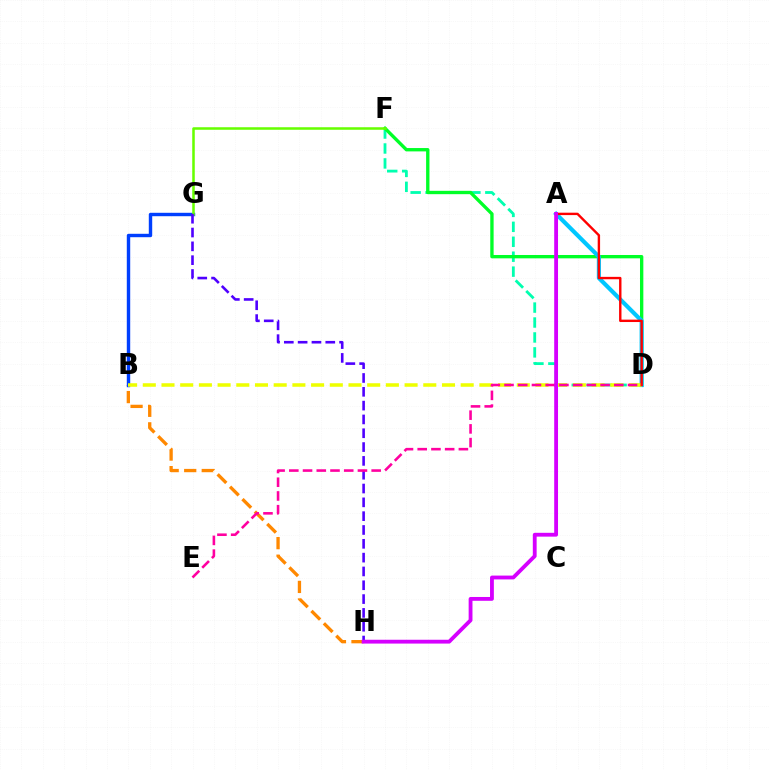{('D', 'F'): [{'color': '#00ffaf', 'line_style': 'dashed', 'thickness': 2.03}, {'color': '#00ff27', 'line_style': 'solid', 'thickness': 2.41}], ('B', 'H'): [{'color': '#ff8800', 'line_style': 'dashed', 'thickness': 2.38}], ('B', 'G'): [{'color': '#003fff', 'line_style': 'solid', 'thickness': 2.46}], ('A', 'D'): [{'color': '#00c7ff', 'line_style': 'solid', 'thickness': 2.99}, {'color': '#ff0000', 'line_style': 'solid', 'thickness': 1.72}], ('B', 'D'): [{'color': '#eeff00', 'line_style': 'dashed', 'thickness': 2.54}], ('F', 'G'): [{'color': '#66ff00', 'line_style': 'solid', 'thickness': 1.82}], ('G', 'H'): [{'color': '#4f00ff', 'line_style': 'dashed', 'thickness': 1.88}], ('D', 'E'): [{'color': '#ff00a0', 'line_style': 'dashed', 'thickness': 1.86}], ('A', 'H'): [{'color': '#d600ff', 'line_style': 'solid', 'thickness': 2.75}]}